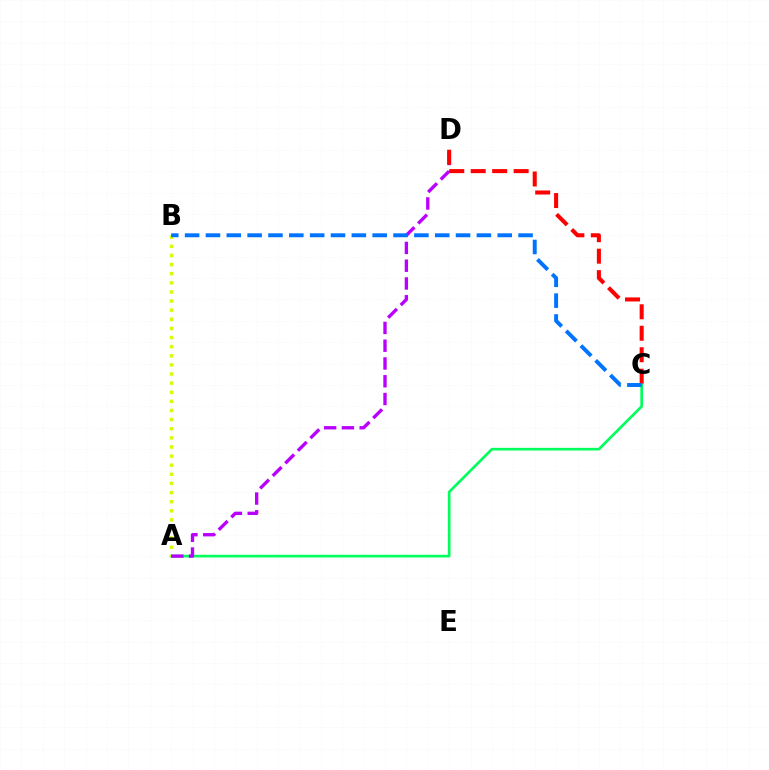{('A', 'C'): [{'color': '#00ff5c', 'line_style': 'solid', 'thickness': 1.93}], ('A', 'B'): [{'color': '#d1ff00', 'line_style': 'dotted', 'thickness': 2.48}], ('A', 'D'): [{'color': '#b900ff', 'line_style': 'dashed', 'thickness': 2.41}], ('C', 'D'): [{'color': '#ff0000', 'line_style': 'dashed', 'thickness': 2.92}], ('B', 'C'): [{'color': '#0074ff', 'line_style': 'dashed', 'thickness': 2.83}]}